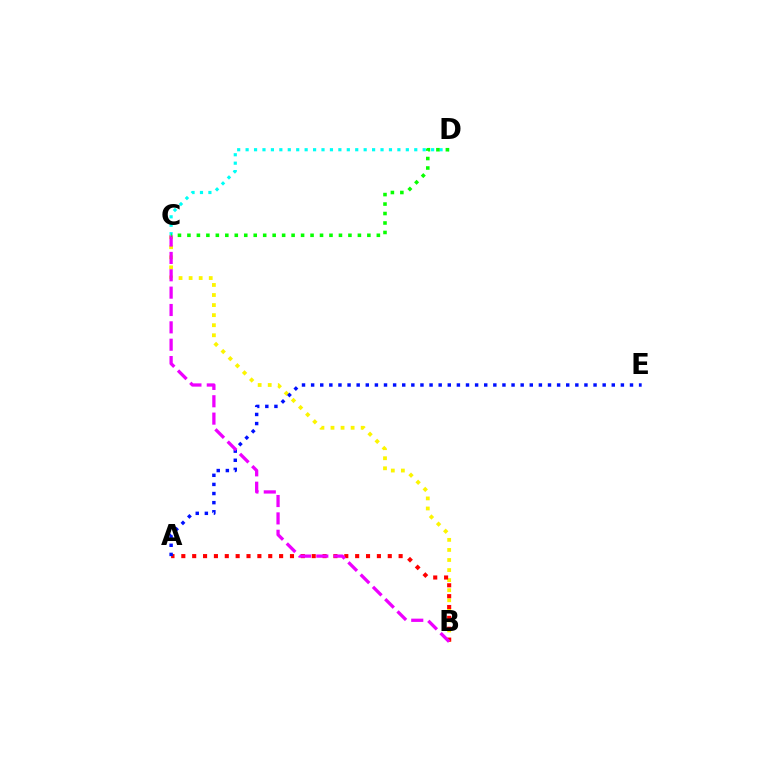{('B', 'C'): [{'color': '#fcf500', 'line_style': 'dotted', 'thickness': 2.73}, {'color': '#ee00ff', 'line_style': 'dashed', 'thickness': 2.36}], ('A', 'B'): [{'color': '#ff0000', 'line_style': 'dotted', 'thickness': 2.95}], ('A', 'E'): [{'color': '#0010ff', 'line_style': 'dotted', 'thickness': 2.48}], ('C', 'D'): [{'color': '#00fff6', 'line_style': 'dotted', 'thickness': 2.29}, {'color': '#08ff00', 'line_style': 'dotted', 'thickness': 2.57}]}